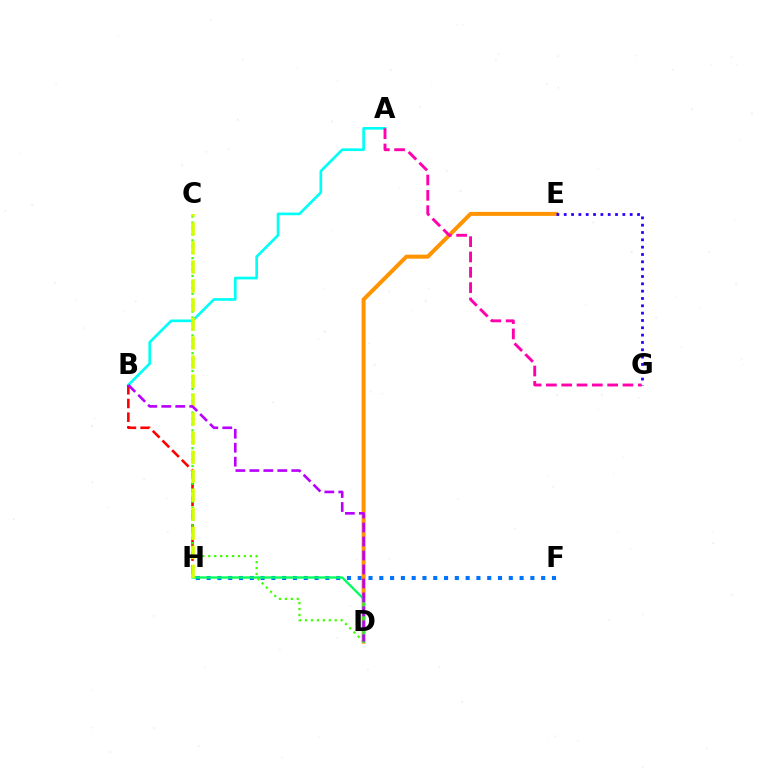{('F', 'H'): [{'color': '#0074ff', 'line_style': 'dotted', 'thickness': 2.93}], ('A', 'B'): [{'color': '#00fff6', 'line_style': 'solid', 'thickness': 1.93}], ('D', 'E'): [{'color': '#ff9400', 'line_style': 'solid', 'thickness': 2.88}], ('A', 'G'): [{'color': '#ff00ac', 'line_style': 'dashed', 'thickness': 2.08}], ('D', 'H'): [{'color': '#00ff5c', 'line_style': 'solid', 'thickness': 1.66}], ('B', 'H'): [{'color': '#ff0000', 'line_style': 'dashed', 'thickness': 1.86}], ('C', 'D'): [{'color': '#3dff00', 'line_style': 'dotted', 'thickness': 1.61}], ('E', 'G'): [{'color': '#2500ff', 'line_style': 'dotted', 'thickness': 1.99}], ('C', 'H'): [{'color': '#d1ff00', 'line_style': 'dashed', 'thickness': 2.58}], ('B', 'D'): [{'color': '#b900ff', 'line_style': 'dashed', 'thickness': 1.9}]}